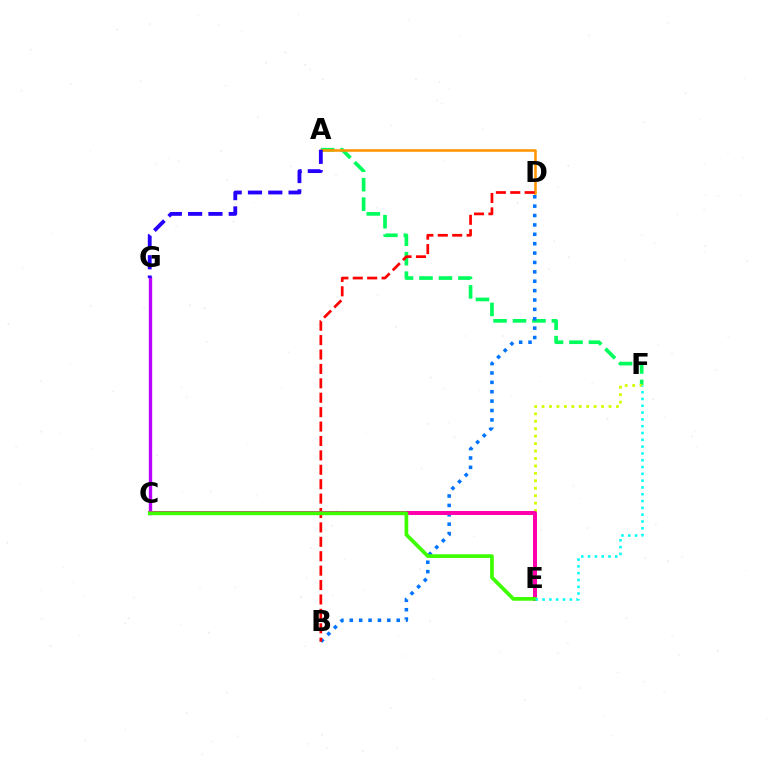{('A', 'F'): [{'color': '#00ff5c', 'line_style': 'dashed', 'thickness': 2.64}], ('C', 'G'): [{'color': '#b900ff', 'line_style': 'solid', 'thickness': 2.41}], ('E', 'F'): [{'color': '#d1ff00', 'line_style': 'dotted', 'thickness': 2.02}, {'color': '#00fff6', 'line_style': 'dotted', 'thickness': 1.85}], ('A', 'D'): [{'color': '#ff9400', 'line_style': 'solid', 'thickness': 1.83}], ('B', 'D'): [{'color': '#0074ff', 'line_style': 'dotted', 'thickness': 2.55}, {'color': '#ff0000', 'line_style': 'dashed', 'thickness': 1.96}], ('C', 'E'): [{'color': '#ff00ac', 'line_style': 'solid', 'thickness': 2.87}, {'color': '#3dff00', 'line_style': 'solid', 'thickness': 2.67}], ('A', 'G'): [{'color': '#2500ff', 'line_style': 'dashed', 'thickness': 2.76}]}